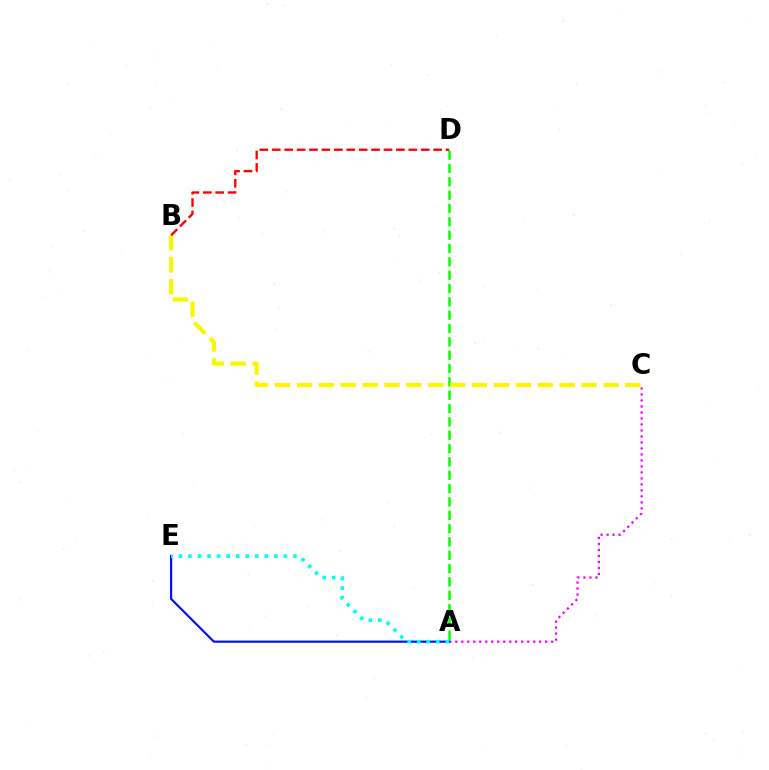{('A', 'C'): [{'color': '#ee00ff', 'line_style': 'dotted', 'thickness': 1.63}], ('A', 'D'): [{'color': '#08ff00', 'line_style': 'dashed', 'thickness': 1.81}], ('A', 'E'): [{'color': '#0010ff', 'line_style': 'solid', 'thickness': 1.56}, {'color': '#00fff6', 'line_style': 'dotted', 'thickness': 2.59}], ('B', 'C'): [{'color': '#fcf500', 'line_style': 'dashed', 'thickness': 2.98}], ('B', 'D'): [{'color': '#ff0000', 'line_style': 'dashed', 'thickness': 1.69}]}